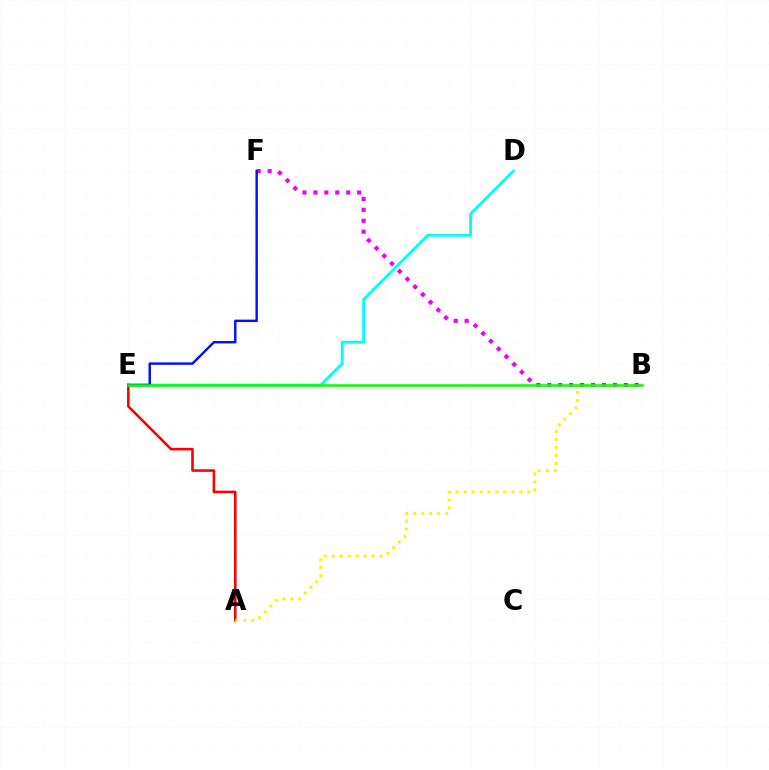{('A', 'E'): [{'color': '#ff0000', 'line_style': 'solid', 'thickness': 1.87}], ('A', 'B'): [{'color': '#fcf500', 'line_style': 'dotted', 'thickness': 2.17}], ('D', 'E'): [{'color': '#00fff6', 'line_style': 'solid', 'thickness': 2.04}], ('B', 'F'): [{'color': '#ee00ff', 'line_style': 'dotted', 'thickness': 2.97}], ('E', 'F'): [{'color': '#0010ff', 'line_style': 'solid', 'thickness': 1.75}], ('B', 'E'): [{'color': '#08ff00', 'line_style': 'solid', 'thickness': 1.85}]}